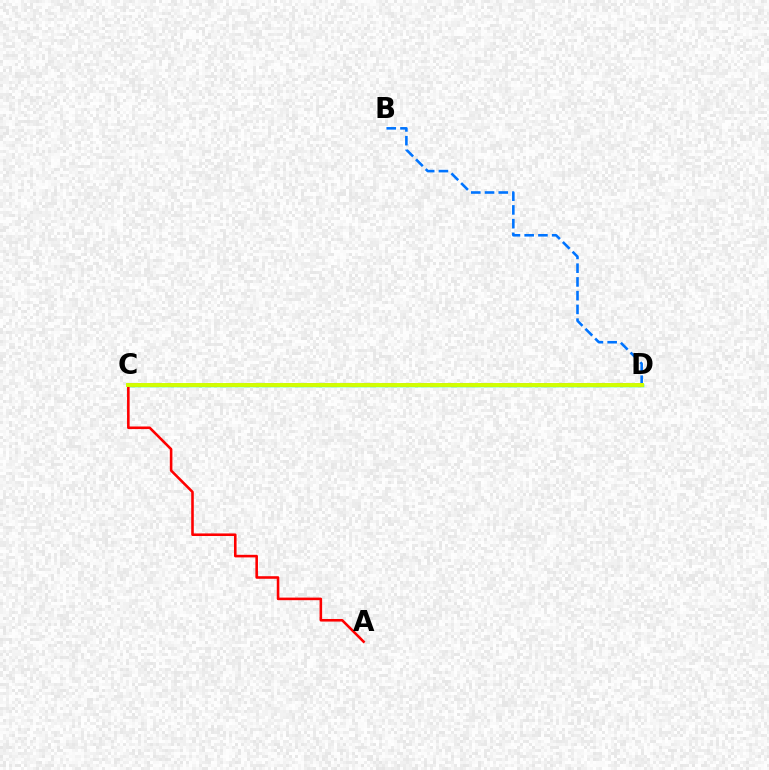{('C', 'D'): [{'color': '#00ff5c', 'line_style': 'solid', 'thickness': 2.49}, {'color': '#b900ff', 'line_style': 'dashed', 'thickness': 2.65}, {'color': '#d1ff00', 'line_style': 'solid', 'thickness': 2.83}], ('B', 'D'): [{'color': '#0074ff', 'line_style': 'dashed', 'thickness': 1.87}], ('A', 'C'): [{'color': '#ff0000', 'line_style': 'solid', 'thickness': 1.86}]}